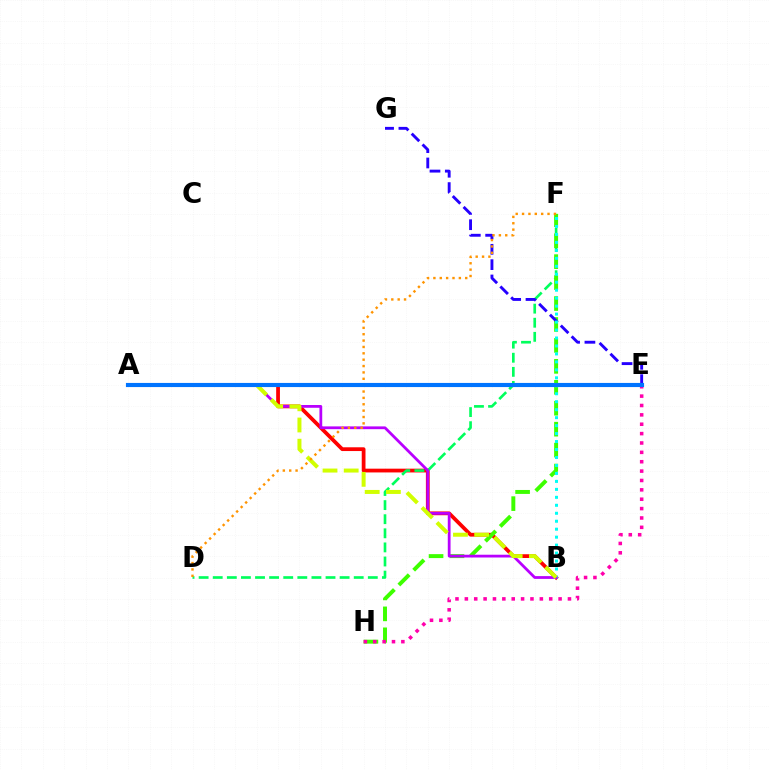{('A', 'B'): [{'color': '#ff0000', 'line_style': 'solid', 'thickness': 2.71}, {'color': '#b900ff', 'line_style': 'solid', 'thickness': 2.0}, {'color': '#d1ff00', 'line_style': 'dashed', 'thickness': 2.88}], ('D', 'F'): [{'color': '#00ff5c', 'line_style': 'dashed', 'thickness': 1.92}, {'color': '#ff9400', 'line_style': 'dotted', 'thickness': 1.73}], ('F', 'H'): [{'color': '#3dff00', 'line_style': 'dashed', 'thickness': 2.84}], ('E', 'G'): [{'color': '#2500ff', 'line_style': 'dashed', 'thickness': 2.08}], ('E', 'H'): [{'color': '#ff00ac', 'line_style': 'dotted', 'thickness': 2.55}], ('B', 'F'): [{'color': '#00fff6', 'line_style': 'dotted', 'thickness': 2.16}], ('A', 'E'): [{'color': '#0074ff', 'line_style': 'solid', 'thickness': 2.97}]}